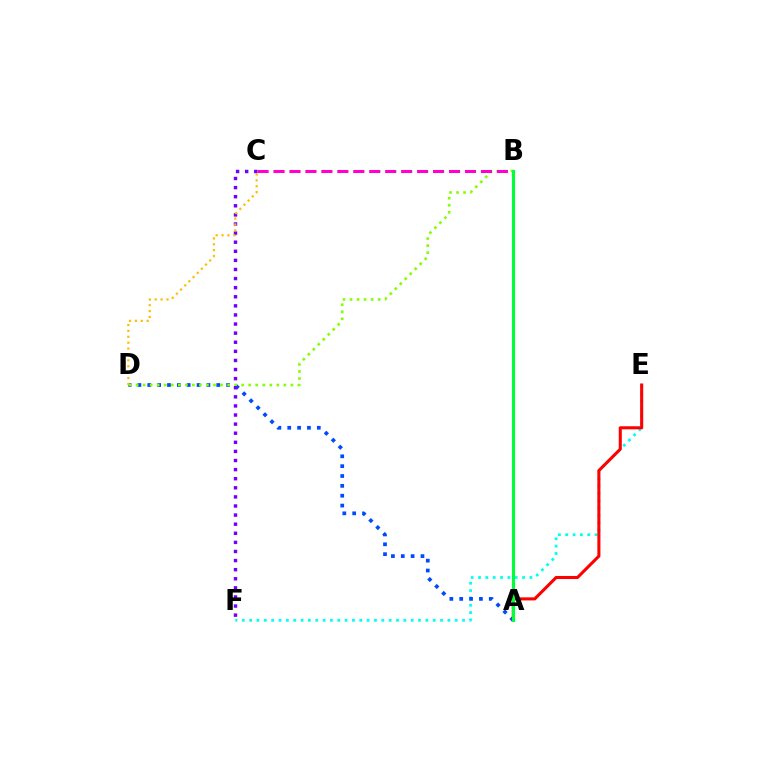{('E', 'F'): [{'color': '#00fff6', 'line_style': 'dotted', 'thickness': 1.99}], ('A', 'D'): [{'color': '#004bff', 'line_style': 'dotted', 'thickness': 2.68}], ('B', 'D'): [{'color': '#84ff00', 'line_style': 'dotted', 'thickness': 1.91}], ('C', 'F'): [{'color': '#7200ff', 'line_style': 'dotted', 'thickness': 2.47}], ('A', 'E'): [{'color': '#ff0000', 'line_style': 'solid', 'thickness': 2.21}], ('B', 'C'): [{'color': '#ff00cf', 'line_style': 'dashed', 'thickness': 2.17}], ('C', 'D'): [{'color': '#ffbd00', 'line_style': 'dotted', 'thickness': 1.6}], ('A', 'B'): [{'color': '#00ff39', 'line_style': 'solid', 'thickness': 2.27}]}